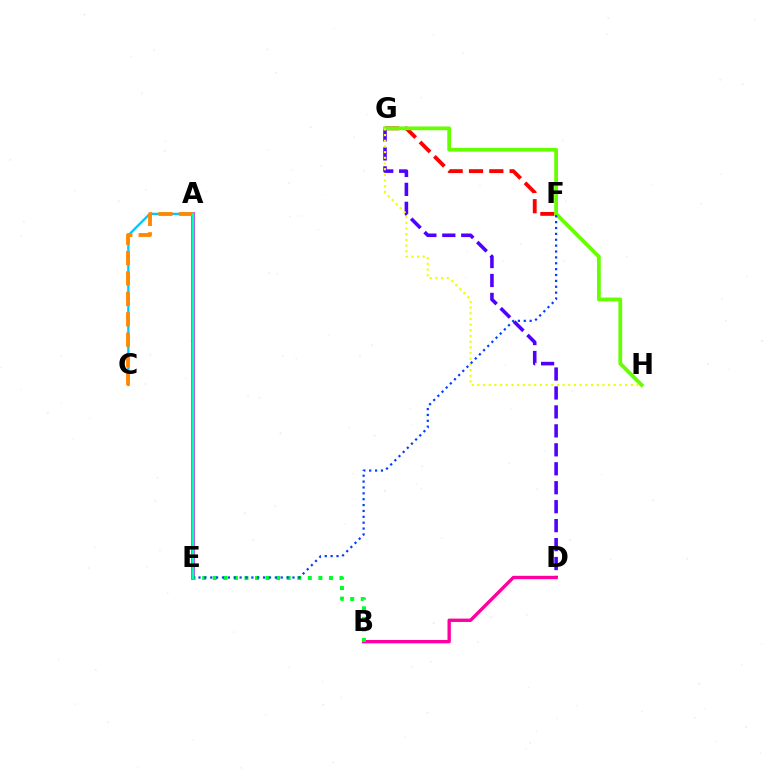{('F', 'G'): [{'color': '#ff0000', 'line_style': 'dashed', 'thickness': 2.76}], ('D', 'G'): [{'color': '#4f00ff', 'line_style': 'dashed', 'thickness': 2.57}], ('A', 'E'): [{'color': '#d600ff', 'line_style': 'solid', 'thickness': 2.56}, {'color': '#00ffaf', 'line_style': 'solid', 'thickness': 1.72}], ('G', 'H'): [{'color': '#66ff00', 'line_style': 'solid', 'thickness': 2.71}, {'color': '#eeff00', 'line_style': 'dotted', 'thickness': 1.54}], ('A', 'C'): [{'color': '#00c7ff', 'line_style': 'solid', 'thickness': 1.66}, {'color': '#ff8800', 'line_style': 'dashed', 'thickness': 2.77}], ('B', 'D'): [{'color': '#ff00a0', 'line_style': 'solid', 'thickness': 2.42}], ('B', 'E'): [{'color': '#00ff27', 'line_style': 'dotted', 'thickness': 2.87}], ('E', 'F'): [{'color': '#003fff', 'line_style': 'dotted', 'thickness': 1.6}]}